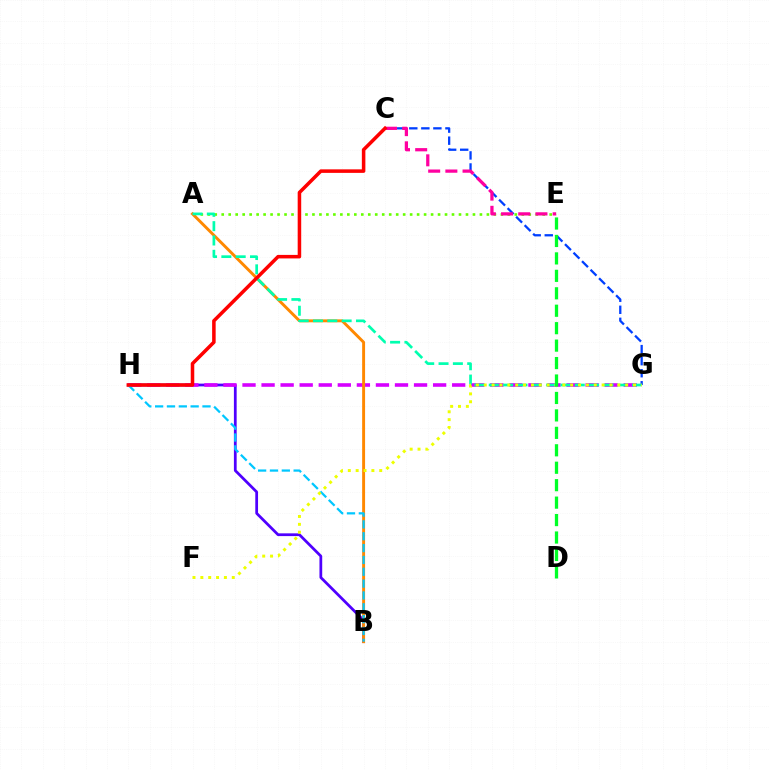{('B', 'H'): [{'color': '#4f00ff', 'line_style': 'solid', 'thickness': 1.98}, {'color': '#00c7ff', 'line_style': 'dashed', 'thickness': 1.61}], ('G', 'H'): [{'color': '#d600ff', 'line_style': 'dashed', 'thickness': 2.59}], ('A', 'E'): [{'color': '#66ff00', 'line_style': 'dotted', 'thickness': 1.9}], ('C', 'G'): [{'color': '#003fff', 'line_style': 'dashed', 'thickness': 1.64}], ('A', 'B'): [{'color': '#ff8800', 'line_style': 'solid', 'thickness': 2.11}], ('A', 'G'): [{'color': '#00ffaf', 'line_style': 'dashed', 'thickness': 1.95}], ('C', 'E'): [{'color': '#ff00a0', 'line_style': 'dashed', 'thickness': 2.34}], ('C', 'H'): [{'color': '#ff0000', 'line_style': 'solid', 'thickness': 2.54}], ('F', 'G'): [{'color': '#eeff00', 'line_style': 'dotted', 'thickness': 2.13}], ('D', 'E'): [{'color': '#00ff27', 'line_style': 'dashed', 'thickness': 2.37}]}